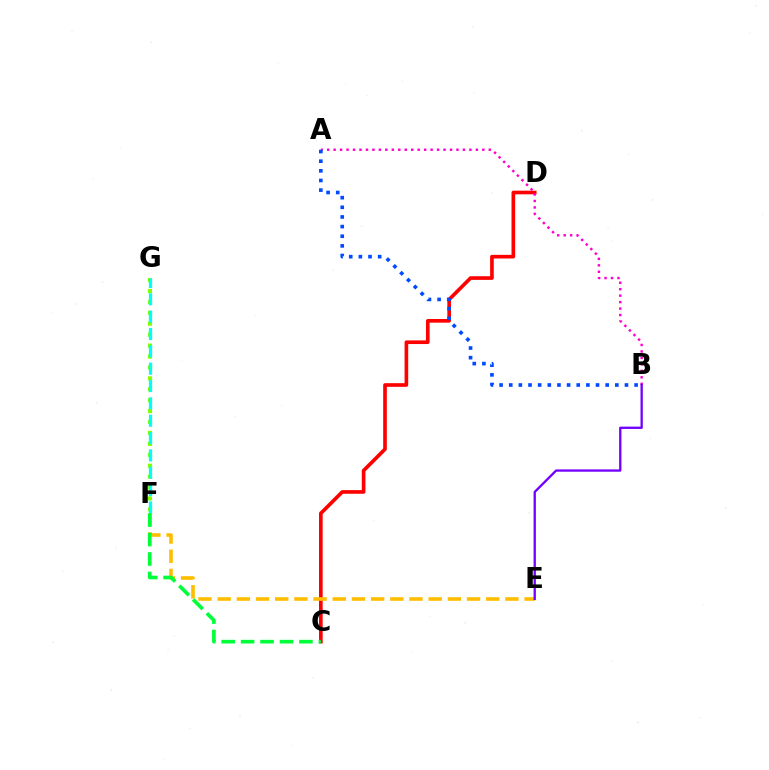{('C', 'D'): [{'color': '#ff0000', 'line_style': 'solid', 'thickness': 2.63}], ('F', 'G'): [{'color': '#84ff00', 'line_style': 'dotted', 'thickness': 2.97}, {'color': '#00fff6', 'line_style': 'dashed', 'thickness': 2.36}], ('E', 'F'): [{'color': '#ffbd00', 'line_style': 'dashed', 'thickness': 2.61}], ('A', 'B'): [{'color': '#ff00cf', 'line_style': 'dotted', 'thickness': 1.76}, {'color': '#004bff', 'line_style': 'dotted', 'thickness': 2.62}], ('B', 'E'): [{'color': '#7200ff', 'line_style': 'solid', 'thickness': 1.67}], ('C', 'F'): [{'color': '#00ff39', 'line_style': 'dashed', 'thickness': 2.64}]}